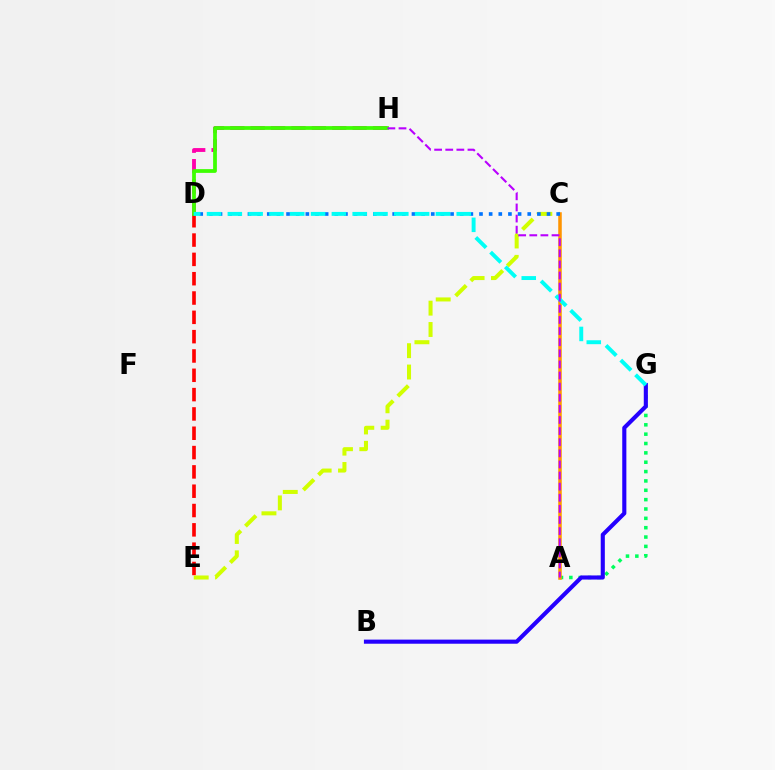{('D', 'H'): [{'color': '#ff00ac', 'line_style': 'dashed', 'thickness': 2.77}, {'color': '#3dff00', 'line_style': 'solid', 'thickness': 2.7}], ('D', 'E'): [{'color': '#ff0000', 'line_style': 'dashed', 'thickness': 2.62}], ('A', 'G'): [{'color': '#00ff5c', 'line_style': 'dotted', 'thickness': 2.54}], ('C', 'E'): [{'color': '#d1ff00', 'line_style': 'dashed', 'thickness': 2.9}], ('B', 'G'): [{'color': '#2500ff', 'line_style': 'solid', 'thickness': 2.96}], ('A', 'C'): [{'color': '#ff9400', 'line_style': 'solid', 'thickness': 2.54}], ('C', 'D'): [{'color': '#0074ff', 'line_style': 'dotted', 'thickness': 2.62}], ('D', 'G'): [{'color': '#00fff6', 'line_style': 'dashed', 'thickness': 2.83}], ('A', 'H'): [{'color': '#b900ff', 'line_style': 'dashed', 'thickness': 1.51}]}